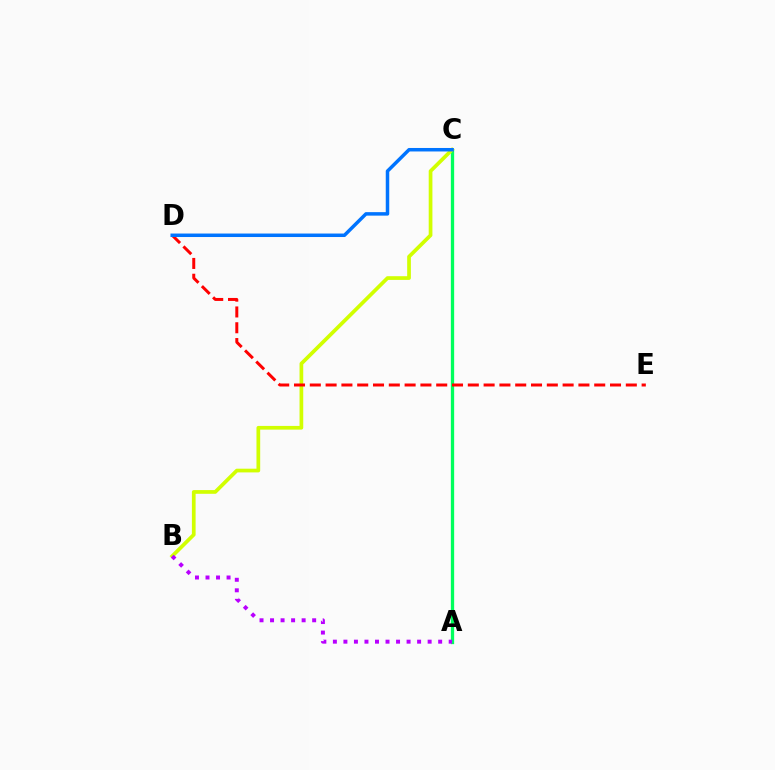{('A', 'C'): [{'color': '#00ff5c', 'line_style': 'solid', 'thickness': 2.37}], ('B', 'C'): [{'color': '#d1ff00', 'line_style': 'solid', 'thickness': 2.67}], ('D', 'E'): [{'color': '#ff0000', 'line_style': 'dashed', 'thickness': 2.15}], ('C', 'D'): [{'color': '#0074ff', 'line_style': 'solid', 'thickness': 2.51}], ('A', 'B'): [{'color': '#b900ff', 'line_style': 'dotted', 'thickness': 2.86}]}